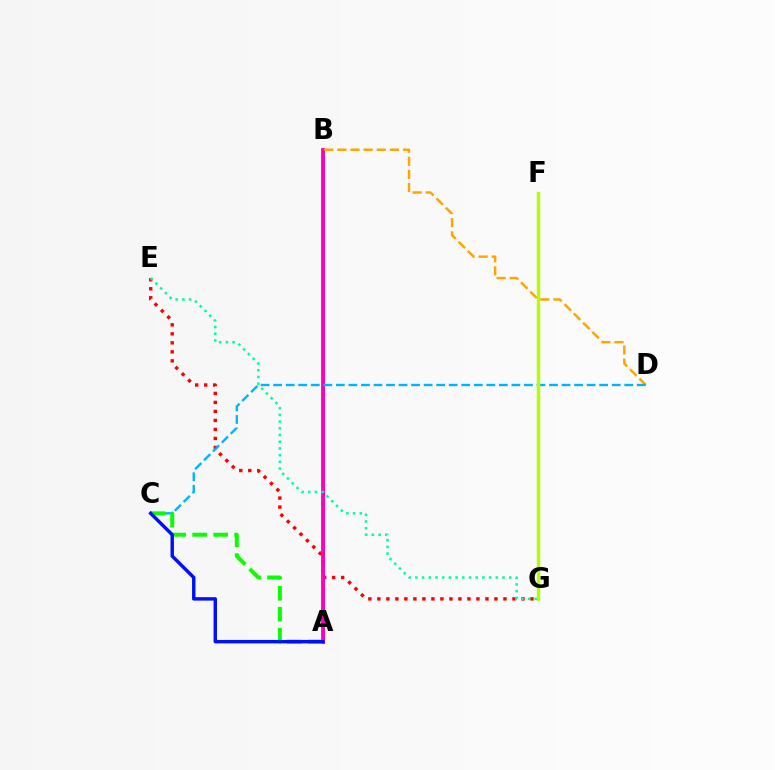{('E', 'G'): [{'color': '#ff0000', 'line_style': 'dotted', 'thickness': 2.45}, {'color': '#00ff9d', 'line_style': 'dotted', 'thickness': 1.82}], ('A', 'B'): [{'color': '#9b00ff', 'line_style': 'solid', 'thickness': 2.16}, {'color': '#ff00bd', 'line_style': 'solid', 'thickness': 2.76}], ('B', 'D'): [{'color': '#ffa500', 'line_style': 'dashed', 'thickness': 1.78}], ('C', 'D'): [{'color': '#00b5ff', 'line_style': 'dashed', 'thickness': 1.7}], ('A', 'C'): [{'color': '#08ff00', 'line_style': 'dashed', 'thickness': 2.85}, {'color': '#0010ff', 'line_style': 'solid', 'thickness': 2.48}], ('F', 'G'): [{'color': '#b3ff00', 'line_style': 'solid', 'thickness': 2.46}]}